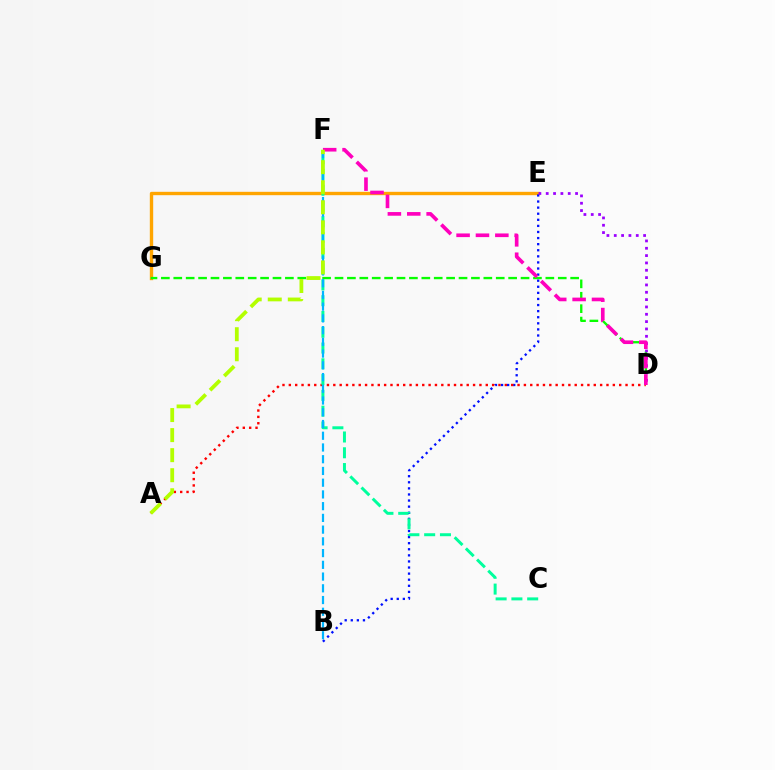{('E', 'G'): [{'color': '#ffa500', 'line_style': 'solid', 'thickness': 2.43}], ('D', 'G'): [{'color': '#08ff00', 'line_style': 'dashed', 'thickness': 1.68}], ('B', 'E'): [{'color': '#0010ff', 'line_style': 'dotted', 'thickness': 1.65}], ('A', 'D'): [{'color': '#ff0000', 'line_style': 'dotted', 'thickness': 1.73}], ('D', 'E'): [{'color': '#9b00ff', 'line_style': 'dotted', 'thickness': 1.99}], ('C', 'F'): [{'color': '#00ff9d', 'line_style': 'dashed', 'thickness': 2.14}], ('B', 'F'): [{'color': '#00b5ff', 'line_style': 'dashed', 'thickness': 1.59}], ('D', 'F'): [{'color': '#ff00bd', 'line_style': 'dashed', 'thickness': 2.63}], ('A', 'F'): [{'color': '#b3ff00', 'line_style': 'dashed', 'thickness': 2.72}]}